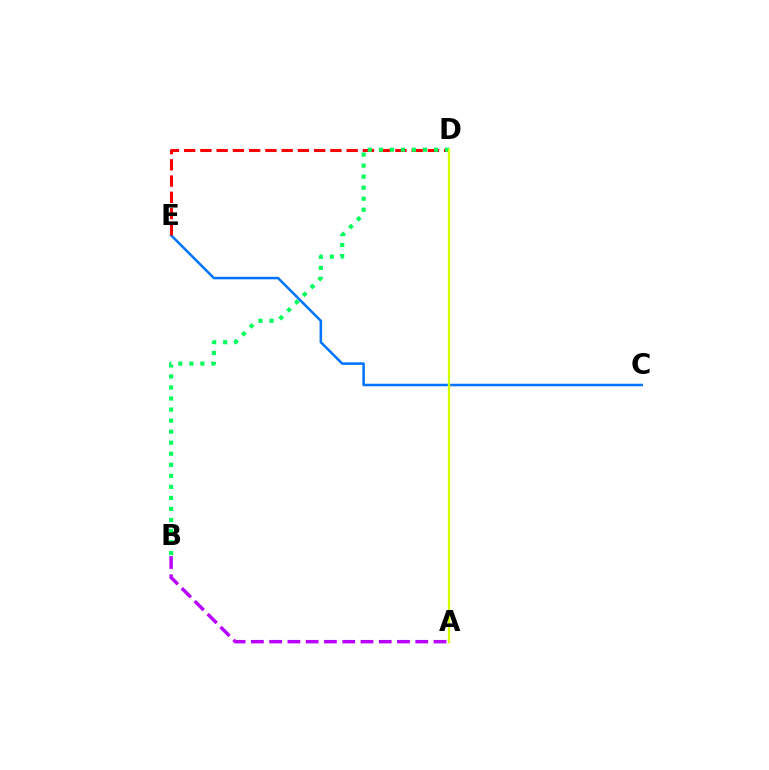{('A', 'B'): [{'color': '#b900ff', 'line_style': 'dashed', 'thickness': 2.48}], ('C', 'E'): [{'color': '#0074ff', 'line_style': 'solid', 'thickness': 1.82}], ('D', 'E'): [{'color': '#ff0000', 'line_style': 'dashed', 'thickness': 2.21}], ('B', 'D'): [{'color': '#00ff5c', 'line_style': 'dotted', 'thickness': 3.0}], ('A', 'D'): [{'color': '#d1ff00', 'line_style': 'solid', 'thickness': 1.67}]}